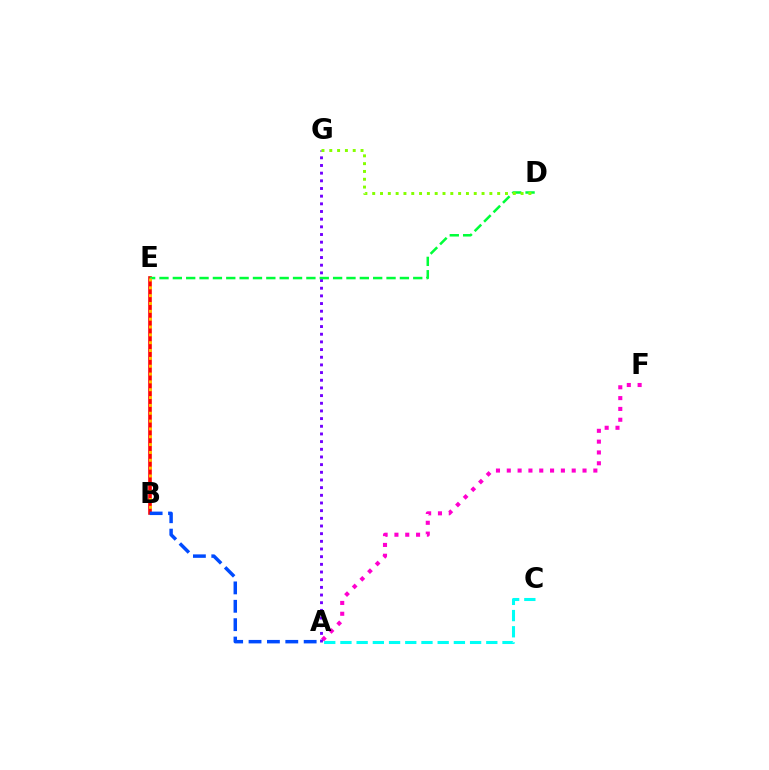{('B', 'E'): [{'color': '#ff0000', 'line_style': 'solid', 'thickness': 2.61}, {'color': '#ffbd00', 'line_style': 'dotted', 'thickness': 2.13}], ('A', 'F'): [{'color': '#ff00cf', 'line_style': 'dotted', 'thickness': 2.94}], ('A', 'G'): [{'color': '#7200ff', 'line_style': 'dotted', 'thickness': 2.08}], ('D', 'E'): [{'color': '#00ff39', 'line_style': 'dashed', 'thickness': 1.81}], ('D', 'G'): [{'color': '#84ff00', 'line_style': 'dotted', 'thickness': 2.12}], ('A', 'C'): [{'color': '#00fff6', 'line_style': 'dashed', 'thickness': 2.2}], ('A', 'B'): [{'color': '#004bff', 'line_style': 'dashed', 'thickness': 2.5}]}